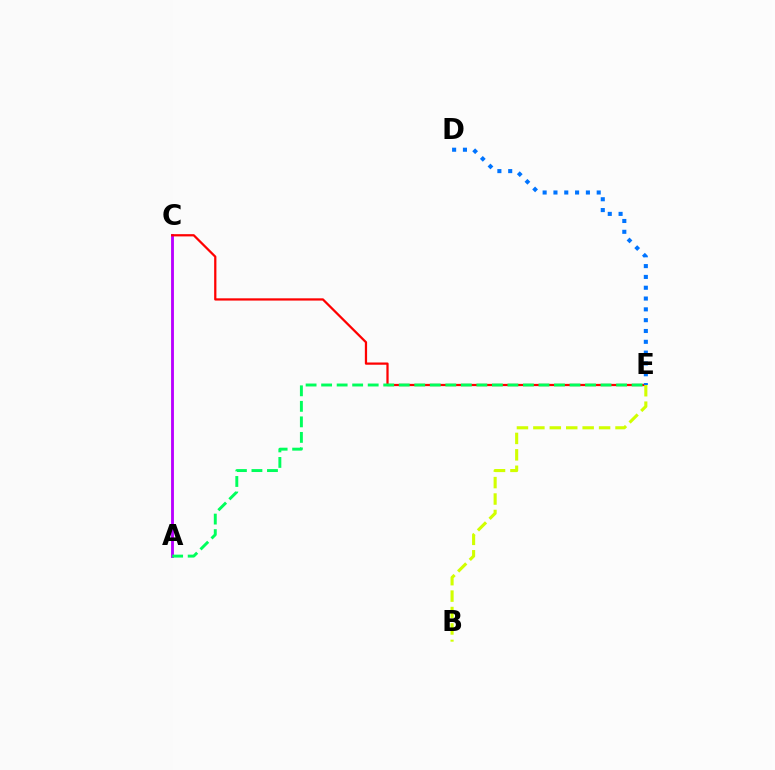{('A', 'C'): [{'color': '#b900ff', 'line_style': 'solid', 'thickness': 2.05}], ('C', 'E'): [{'color': '#ff0000', 'line_style': 'solid', 'thickness': 1.62}], ('D', 'E'): [{'color': '#0074ff', 'line_style': 'dotted', 'thickness': 2.94}], ('A', 'E'): [{'color': '#00ff5c', 'line_style': 'dashed', 'thickness': 2.11}], ('B', 'E'): [{'color': '#d1ff00', 'line_style': 'dashed', 'thickness': 2.23}]}